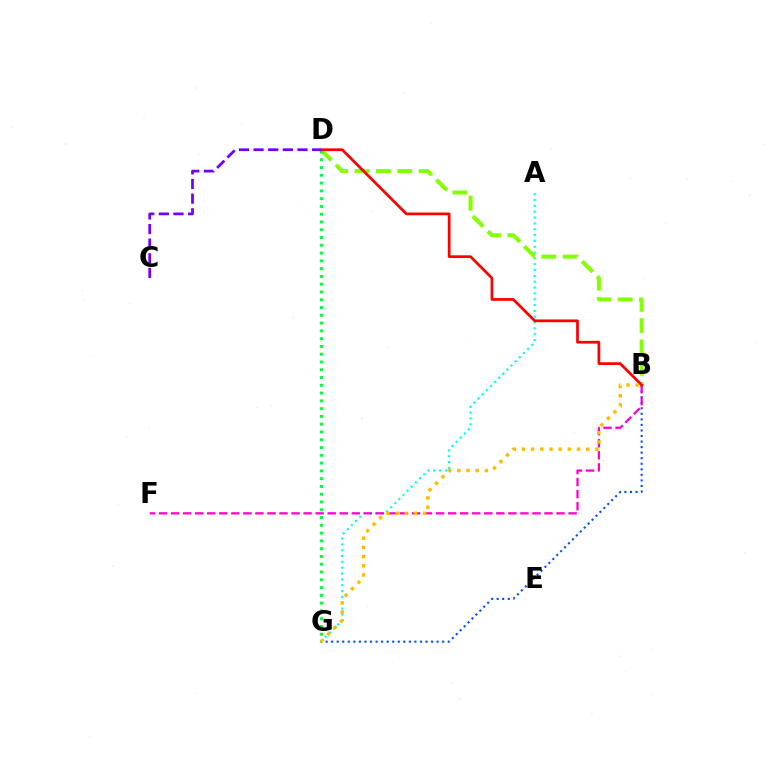{('A', 'G'): [{'color': '#00fff6', 'line_style': 'dotted', 'thickness': 1.58}], ('B', 'G'): [{'color': '#004bff', 'line_style': 'dotted', 'thickness': 1.51}, {'color': '#ffbd00', 'line_style': 'dotted', 'thickness': 2.5}], ('B', 'D'): [{'color': '#84ff00', 'line_style': 'dashed', 'thickness': 2.9}, {'color': '#ff0000', 'line_style': 'solid', 'thickness': 1.97}], ('B', 'F'): [{'color': '#ff00cf', 'line_style': 'dashed', 'thickness': 1.64}], ('D', 'G'): [{'color': '#00ff39', 'line_style': 'dotted', 'thickness': 2.11}], ('C', 'D'): [{'color': '#7200ff', 'line_style': 'dashed', 'thickness': 1.99}]}